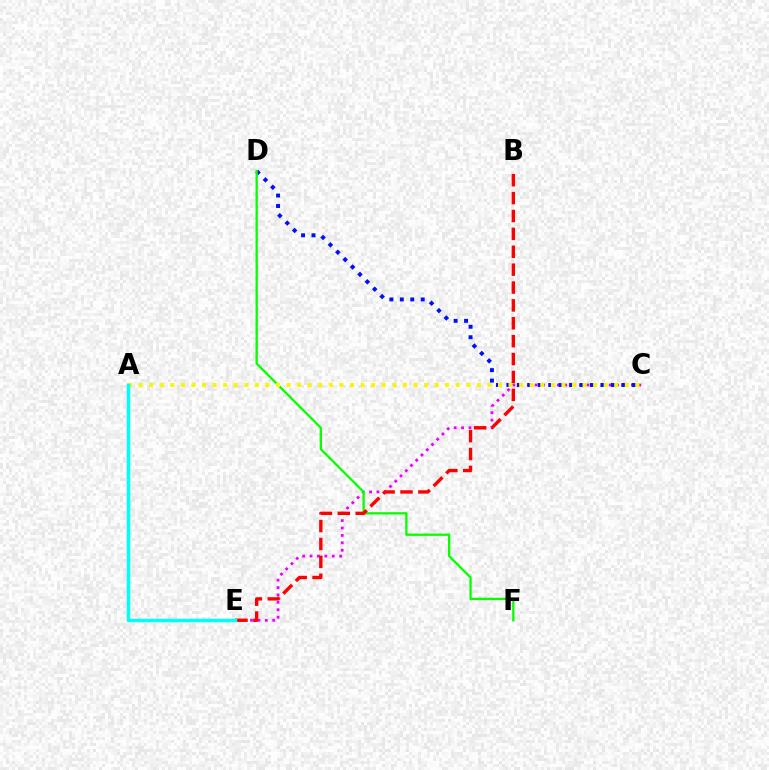{('C', 'E'): [{'color': '#ee00ff', 'line_style': 'dotted', 'thickness': 2.01}], ('C', 'D'): [{'color': '#0010ff', 'line_style': 'dotted', 'thickness': 2.84}], ('D', 'F'): [{'color': '#08ff00', 'line_style': 'solid', 'thickness': 1.66}], ('B', 'E'): [{'color': '#ff0000', 'line_style': 'dashed', 'thickness': 2.43}], ('A', 'C'): [{'color': '#fcf500', 'line_style': 'dotted', 'thickness': 2.87}], ('A', 'E'): [{'color': '#00fff6', 'line_style': 'solid', 'thickness': 2.52}]}